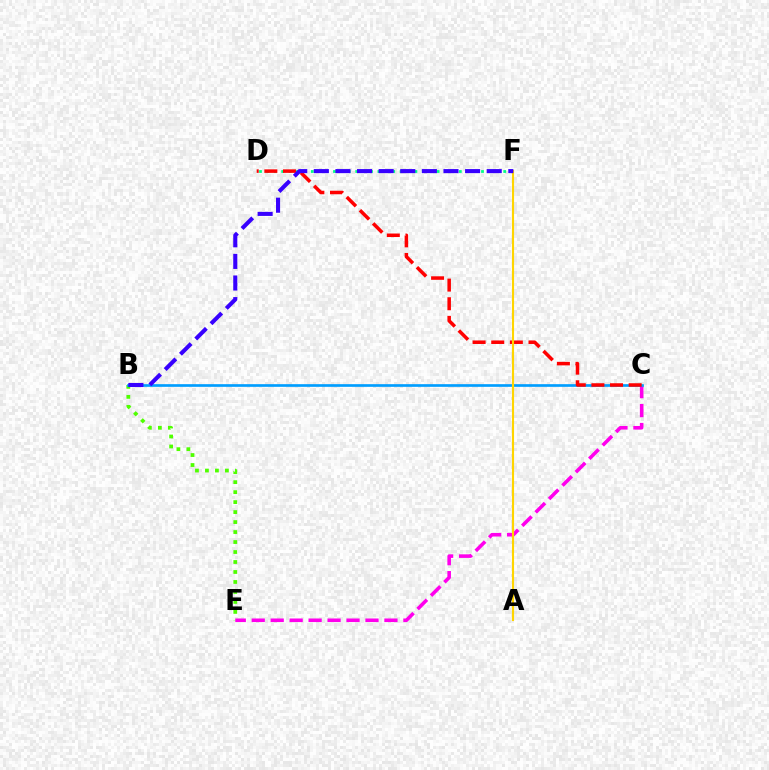{('B', 'E'): [{'color': '#4fff00', 'line_style': 'dotted', 'thickness': 2.71}], ('D', 'F'): [{'color': '#00ff86', 'line_style': 'dotted', 'thickness': 2.01}], ('C', 'E'): [{'color': '#ff00ed', 'line_style': 'dashed', 'thickness': 2.58}], ('B', 'C'): [{'color': '#009eff', 'line_style': 'solid', 'thickness': 1.93}], ('C', 'D'): [{'color': '#ff0000', 'line_style': 'dashed', 'thickness': 2.53}], ('A', 'F'): [{'color': '#ffd500', 'line_style': 'solid', 'thickness': 1.53}], ('B', 'F'): [{'color': '#3700ff', 'line_style': 'dashed', 'thickness': 2.94}]}